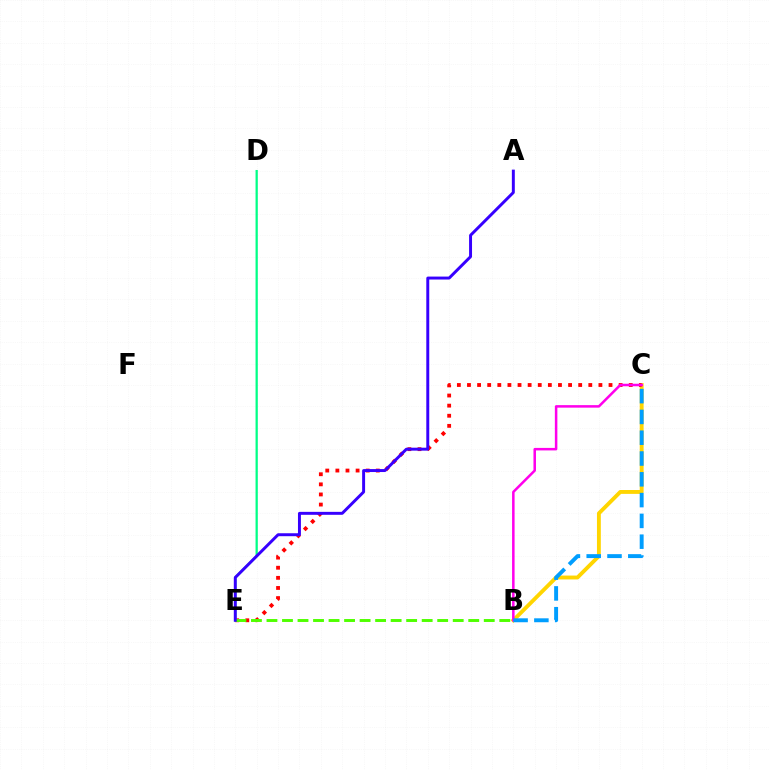{('B', 'C'): [{'color': '#ffd500', 'line_style': 'solid', 'thickness': 2.79}, {'color': '#ff00ed', 'line_style': 'solid', 'thickness': 1.81}, {'color': '#009eff', 'line_style': 'dashed', 'thickness': 2.82}], ('C', 'E'): [{'color': '#ff0000', 'line_style': 'dotted', 'thickness': 2.75}], ('D', 'E'): [{'color': '#00ff86', 'line_style': 'solid', 'thickness': 1.63}], ('B', 'E'): [{'color': '#4fff00', 'line_style': 'dashed', 'thickness': 2.11}], ('A', 'E'): [{'color': '#3700ff', 'line_style': 'solid', 'thickness': 2.13}]}